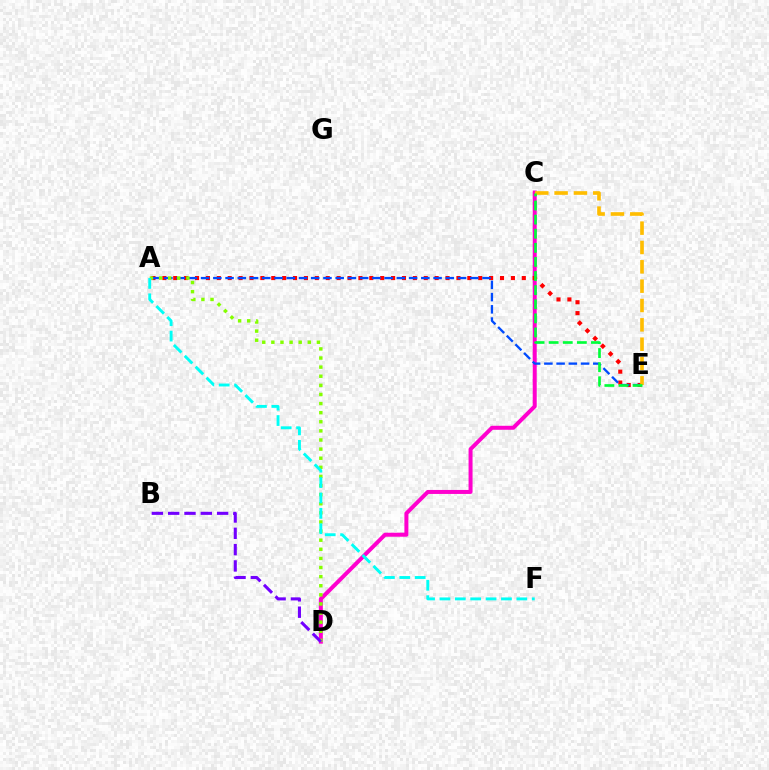{('C', 'D'): [{'color': '#ff00cf', 'line_style': 'solid', 'thickness': 2.87}], ('A', 'E'): [{'color': '#ff0000', 'line_style': 'dotted', 'thickness': 2.96}, {'color': '#004bff', 'line_style': 'dashed', 'thickness': 1.66}], ('A', 'D'): [{'color': '#84ff00', 'line_style': 'dotted', 'thickness': 2.47}], ('C', 'E'): [{'color': '#ffbd00', 'line_style': 'dashed', 'thickness': 2.63}, {'color': '#00ff39', 'line_style': 'dashed', 'thickness': 1.92}], ('B', 'D'): [{'color': '#7200ff', 'line_style': 'dashed', 'thickness': 2.22}], ('A', 'F'): [{'color': '#00fff6', 'line_style': 'dashed', 'thickness': 2.09}]}